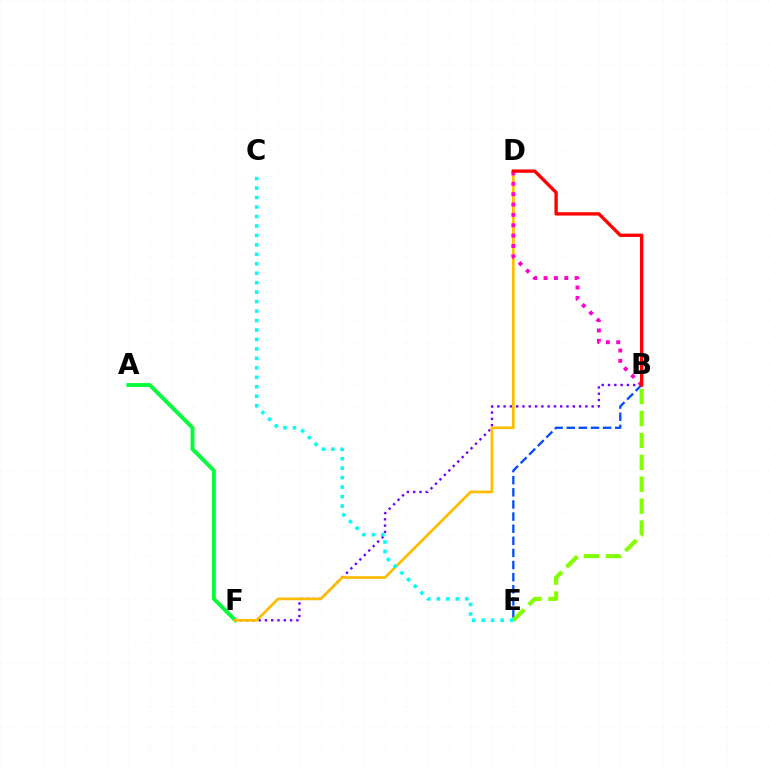{('A', 'F'): [{'color': '#00ff39', 'line_style': 'solid', 'thickness': 2.77}], ('B', 'F'): [{'color': '#7200ff', 'line_style': 'dotted', 'thickness': 1.71}], ('B', 'E'): [{'color': '#004bff', 'line_style': 'dashed', 'thickness': 1.65}, {'color': '#84ff00', 'line_style': 'dashed', 'thickness': 2.98}], ('D', 'F'): [{'color': '#ffbd00', 'line_style': 'solid', 'thickness': 1.94}], ('B', 'D'): [{'color': '#ff00cf', 'line_style': 'dotted', 'thickness': 2.81}, {'color': '#ff0000', 'line_style': 'solid', 'thickness': 2.41}], ('C', 'E'): [{'color': '#00fff6', 'line_style': 'dotted', 'thickness': 2.57}]}